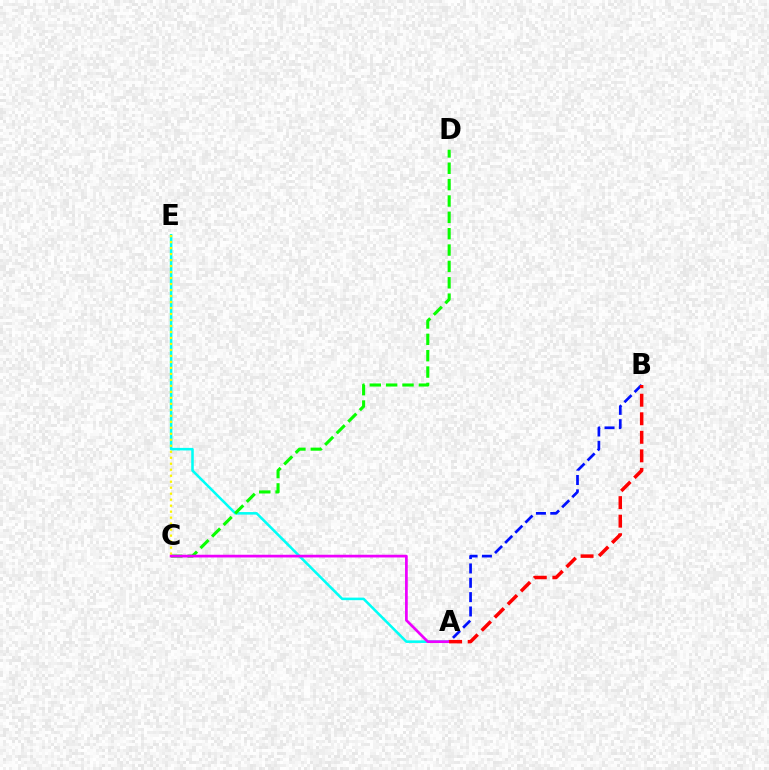{('A', 'E'): [{'color': '#00fff6', 'line_style': 'solid', 'thickness': 1.84}], ('C', 'D'): [{'color': '#08ff00', 'line_style': 'dashed', 'thickness': 2.22}], ('A', 'B'): [{'color': '#0010ff', 'line_style': 'dashed', 'thickness': 1.95}, {'color': '#ff0000', 'line_style': 'dashed', 'thickness': 2.52}], ('C', 'E'): [{'color': '#fcf500', 'line_style': 'dotted', 'thickness': 1.63}], ('A', 'C'): [{'color': '#ee00ff', 'line_style': 'solid', 'thickness': 1.95}]}